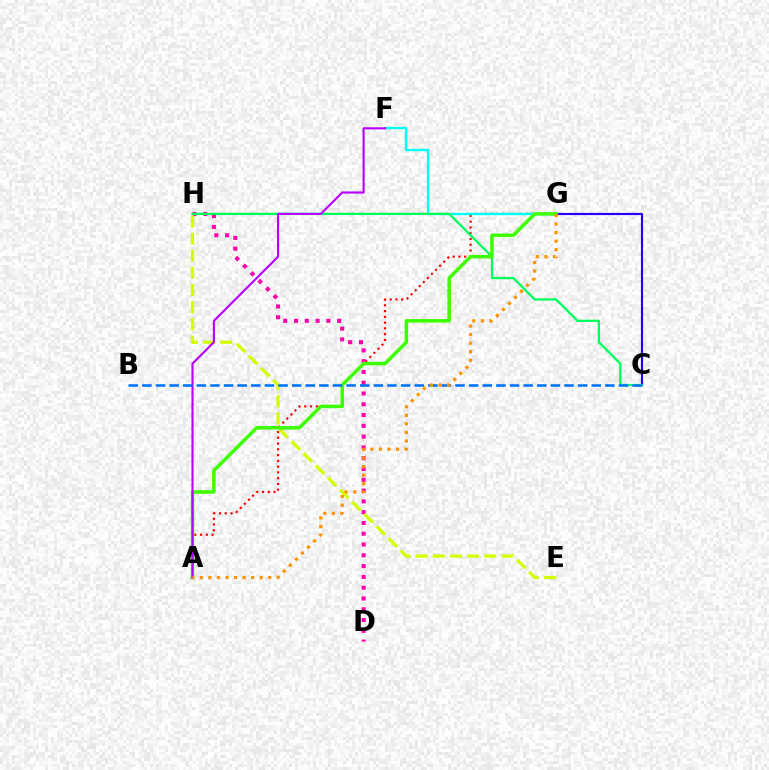{('C', 'G'): [{'color': '#2500ff', 'line_style': 'solid', 'thickness': 1.55}], ('A', 'G'): [{'color': '#ff0000', 'line_style': 'dotted', 'thickness': 1.57}, {'color': '#3dff00', 'line_style': 'solid', 'thickness': 2.52}, {'color': '#ff9400', 'line_style': 'dotted', 'thickness': 2.32}], ('F', 'G'): [{'color': '#00fff6', 'line_style': 'solid', 'thickness': 1.68}], ('D', 'H'): [{'color': '#ff00ac', 'line_style': 'dotted', 'thickness': 2.93}], ('E', 'H'): [{'color': '#d1ff00', 'line_style': 'dashed', 'thickness': 2.33}], ('C', 'H'): [{'color': '#00ff5c', 'line_style': 'solid', 'thickness': 1.64}], ('A', 'F'): [{'color': '#b900ff', 'line_style': 'solid', 'thickness': 1.52}], ('B', 'C'): [{'color': '#0074ff', 'line_style': 'dashed', 'thickness': 1.85}]}